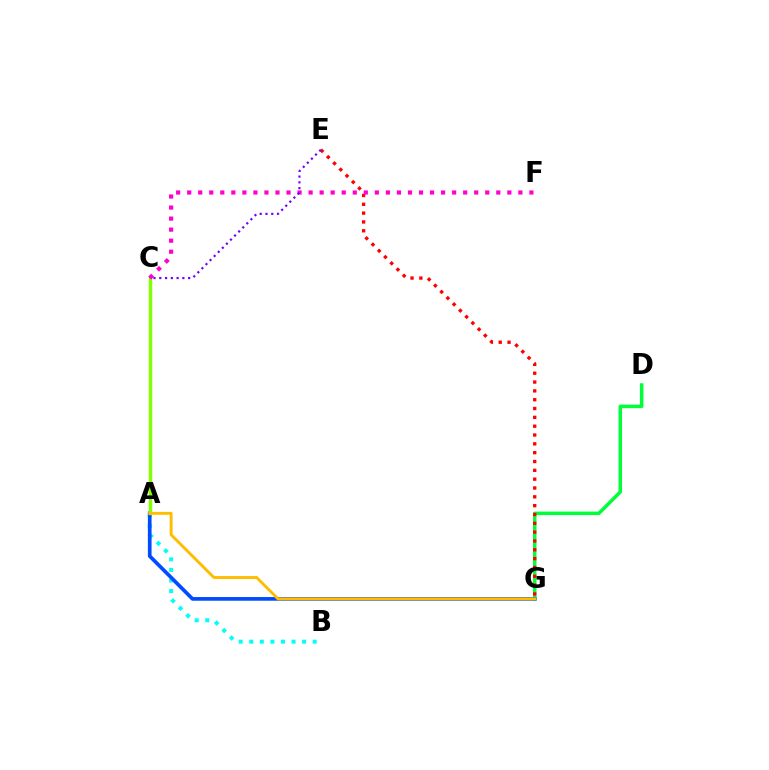{('D', 'G'): [{'color': '#00ff39', 'line_style': 'solid', 'thickness': 2.52}], ('E', 'G'): [{'color': '#ff0000', 'line_style': 'dotted', 'thickness': 2.4}], ('A', 'B'): [{'color': '#00fff6', 'line_style': 'dotted', 'thickness': 2.87}], ('A', 'G'): [{'color': '#004bff', 'line_style': 'solid', 'thickness': 2.65}, {'color': '#ffbd00', 'line_style': 'solid', 'thickness': 2.1}], ('A', 'C'): [{'color': '#84ff00', 'line_style': 'solid', 'thickness': 2.47}], ('C', 'F'): [{'color': '#ff00cf', 'line_style': 'dotted', 'thickness': 3.0}], ('C', 'E'): [{'color': '#7200ff', 'line_style': 'dotted', 'thickness': 1.57}]}